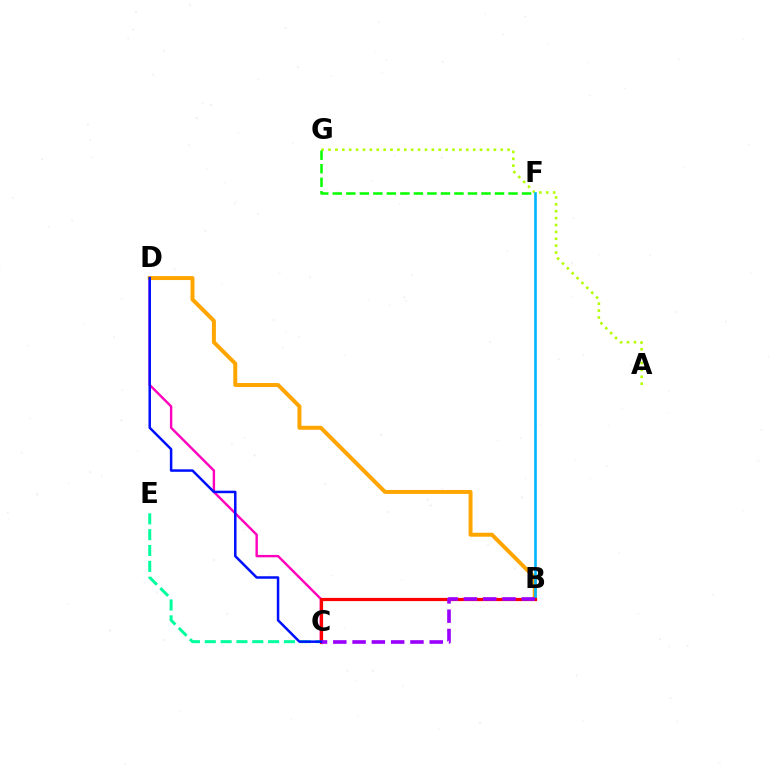{('A', 'G'): [{'color': '#b3ff00', 'line_style': 'dotted', 'thickness': 1.87}], ('C', 'D'): [{'color': '#ff00bd', 'line_style': 'solid', 'thickness': 1.73}, {'color': '#0010ff', 'line_style': 'solid', 'thickness': 1.8}], ('B', 'D'): [{'color': '#ffa500', 'line_style': 'solid', 'thickness': 2.85}], ('B', 'F'): [{'color': '#00b5ff', 'line_style': 'solid', 'thickness': 1.89}], ('C', 'E'): [{'color': '#00ff9d', 'line_style': 'dashed', 'thickness': 2.15}], ('B', 'C'): [{'color': '#ff0000', 'line_style': 'solid', 'thickness': 2.3}, {'color': '#9b00ff', 'line_style': 'dashed', 'thickness': 2.62}], ('F', 'G'): [{'color': '#08ff00', 'line_style': 'dashed', 'thickness': 1.84}]}